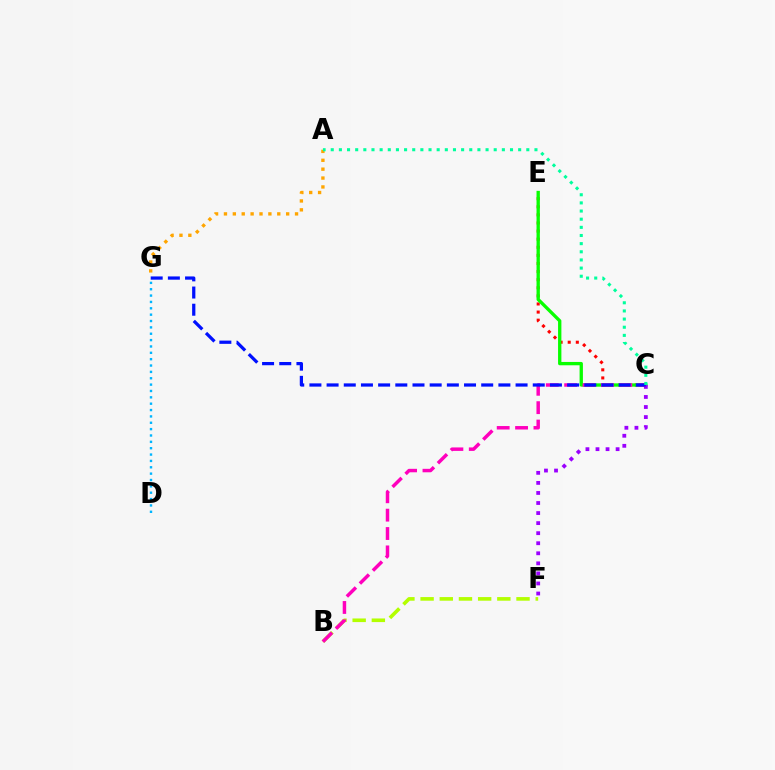{('C', 'E'): [{'color': '#ff0000', 'line_style': 'dotted', 'thickness': 2.2}, {'color': '#08ff00', 'line_style': 'solid', 'thickness': 2.4}], ('B', 'F'): [{'color': '#b3ff00', 'line_style': 'dashed', 'thickness': 2.61}], ('D', 'G'): [{'color': '#00b5ff', 'line_style': 'dotted', 'thickness': 1.73}], ('A', 'G'): [{'color': '#ffa500', 'line_style': 'dotted', 'thickness': 2.41}], ('C', 'F'): [{'color': '#9b00ff', 'line_style': 'dotted', 'thickness': 2.73}], ('B', 'C'): [{'color': '#ff00bd', 'line_style': 'dashed', 'thickness': 2.5}], ('C', 'G'): [{'color': '#0010ff', 'line_style': 'dashed', 'thickness': 2.33}], ('A', 'C'): [{'color': '#00ff9d', 'line_style': 'dotted', 'thickness': 2.21}]}